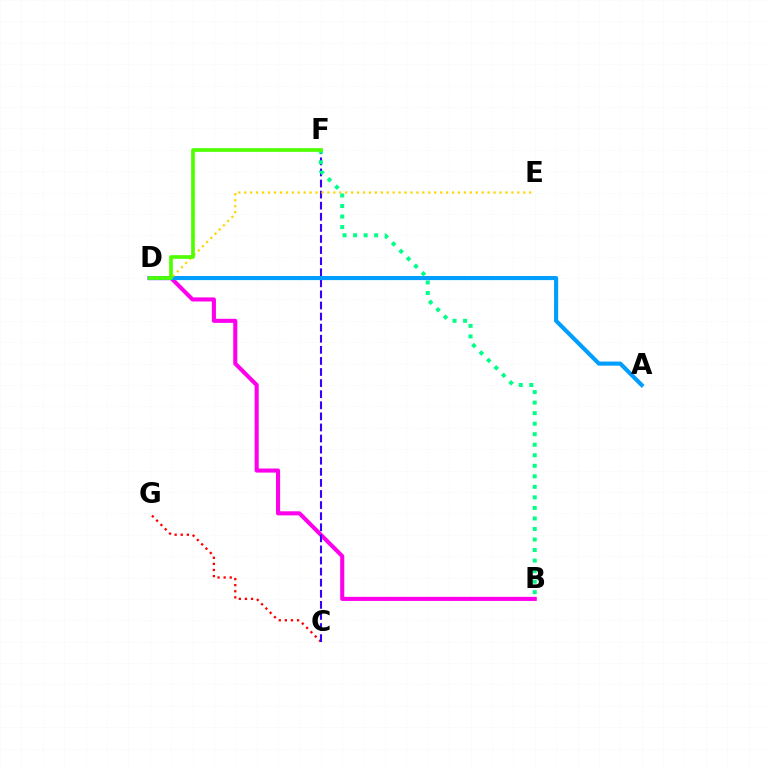{('B', 'D'): [{'color': '#ff00ed', 'line_style': 'solid', 'thickness': 2.94}], ('C', 'G'): [{'color': '#ff0000', 'line_style': 'dotted', 'thickness': 1.66}], ('C', 'F'): [{'color': '#3700ff', 'line_style': 'dashed', 'thickness': 1.51}], ('A', 'D'): [{'color': '#009eff', 'line_style': 'solid', 'thickness': 2.96}], ('D', 'E'): [{'color': '#ffd500', 'line_style': 'dotted', 'thickness': 1.61}], ('B', 'F'): [{'color': '#00ff86', 'line_style': 'dotted', 'thickness': 2.86}], ('D', 'F'): [{'color': '#4fff00', 'line_style': 'solid', 'thickness': 2.65}]}